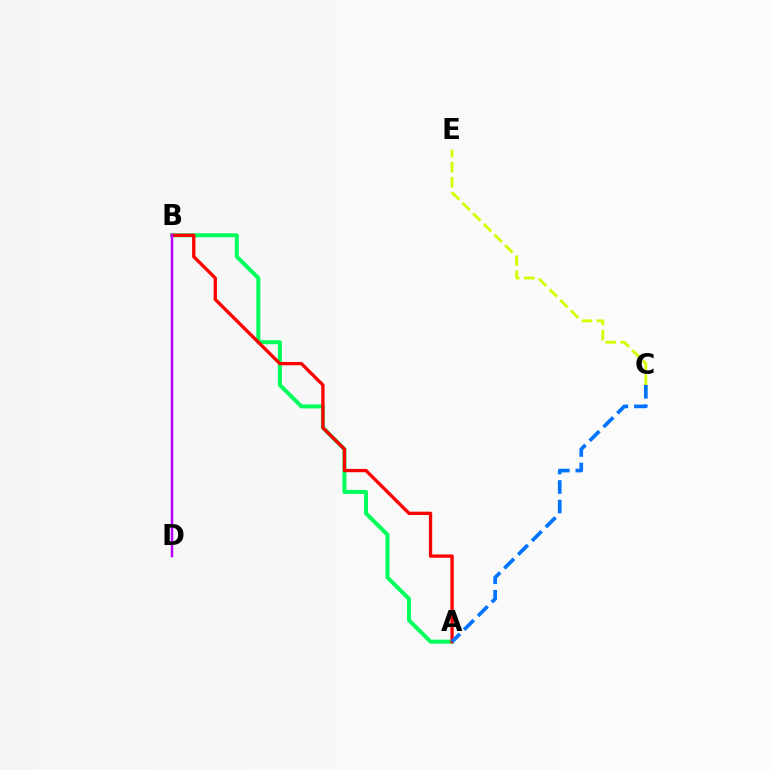{('A', 'B'): [{'color': '#00ff5c', 'line_style': 'solid', 'thickness': 2.87}, {'color': '#ff0000', 'line_style': 'solid', 'thickness': 2.38}], ('C', 'E'): [{'color': '#d1ff00', 'line_style': 'dashed', 'thickness': 2.04}], ('A', 'C'): [{'color': '#0074ff', 'line_style': 'dashed', 'thickness': 2.65}], ('B', 'D'): [{'color': '#b900ff', 'line_style': 'solid', 'thickness': 1.78}]}